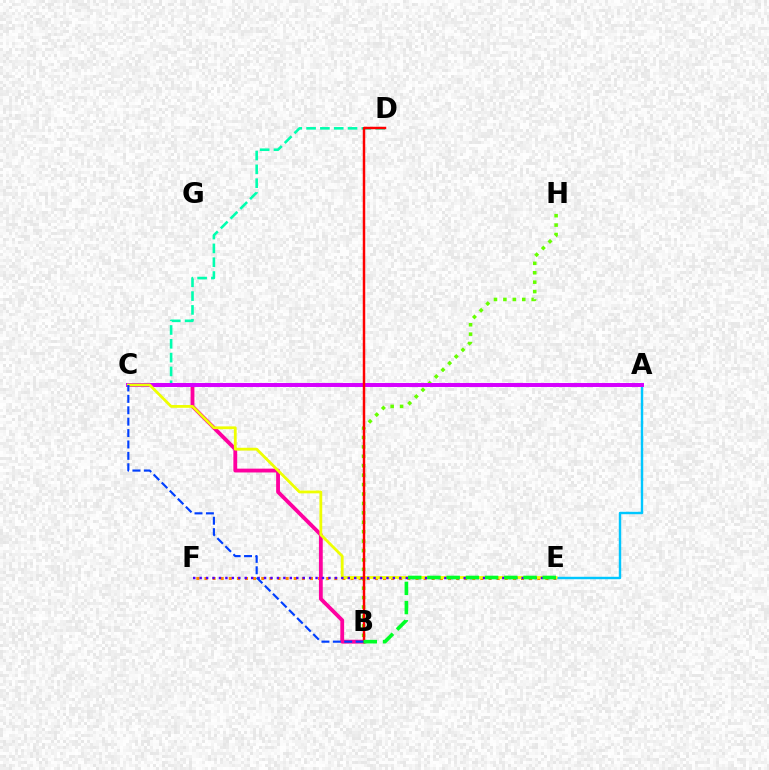{('B', 'H'): [{'color': '#66ff00', 'line_style': 'dotted', 'thickness': 2.56}], ('A', 'E'): [{'color': '#00c7ff', 'line_style': 'solid', 'thickness': 1.75}], ('C', 'D'): [{'color': '#00ffaf', 'line_style': 'dashed', 'thickness': 1.88}], ('E', 'F'): [{'color': '#ff8800', 'line_style': 'dotted', 'thickness': 2.21}, {'color': '#4f00ff', 'line_style': 'dotted', 'thickness': 1.75}], ('B', 'C'): [{'color': '#ff00a0', 'line_style': 'solid', 'thickness': 2.75}, {'color': '#003fff', 'line_style': 'dashed', 'thickness': 1.55}], ('A', 'C'): [{'color': '#d600ff', 'line_style': 'solid', 'thickness': 2.85}], ('C', 'E'): [{'color': '#eeff00', 'line_style': 'solid', 'thickness': 2.01}], ('B', 'D'): [{'color': '#ff0000', 'line_style': 'solid', 'thickness': 1.78}], ('B', 'E'): [{'color': '#00ff27', 'line_style': 'dashed', 'thickness': 2.61}]}